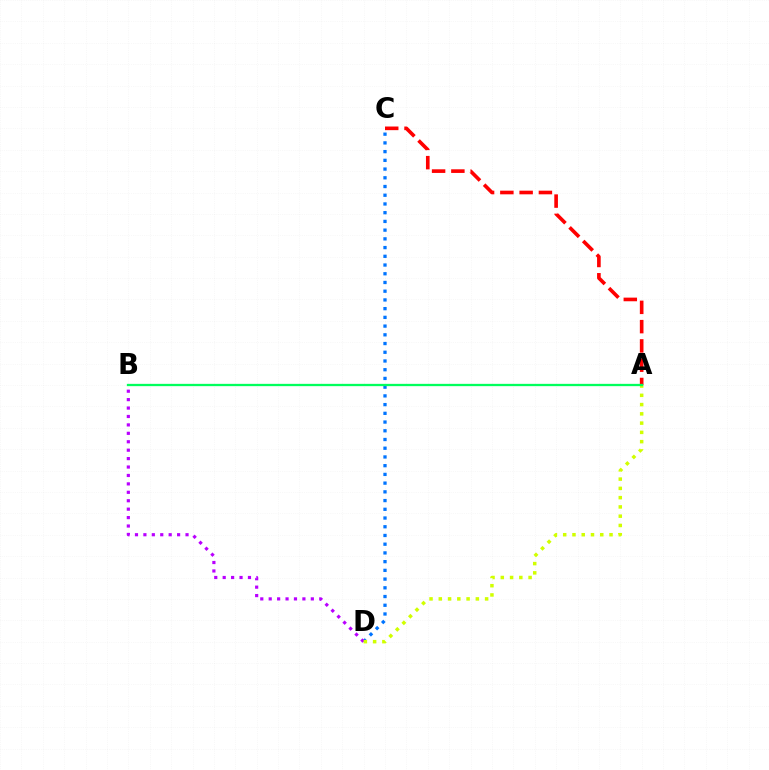{('A', 'C'): [{'color': '#ff0000', 'line_style': 'dashed', 'thickness': 2.62}], ('C', 'D'): [{'color': '#0074ff', 'line_style': 'dotted', 'thickness': 2.37}], ('B', 'D'): [{'color': '#b900ff', 'line_style': 'dotted', 'thickness': 2.29}], ('A', 'D'): [{'color': '#d1ff00', 'line_style': 'dotted', 'thickness': 2.52}], ('A', 'B'): [{'color': '#00ff5c', 'line_style': 'solid', 'thickness': 1.65}]}